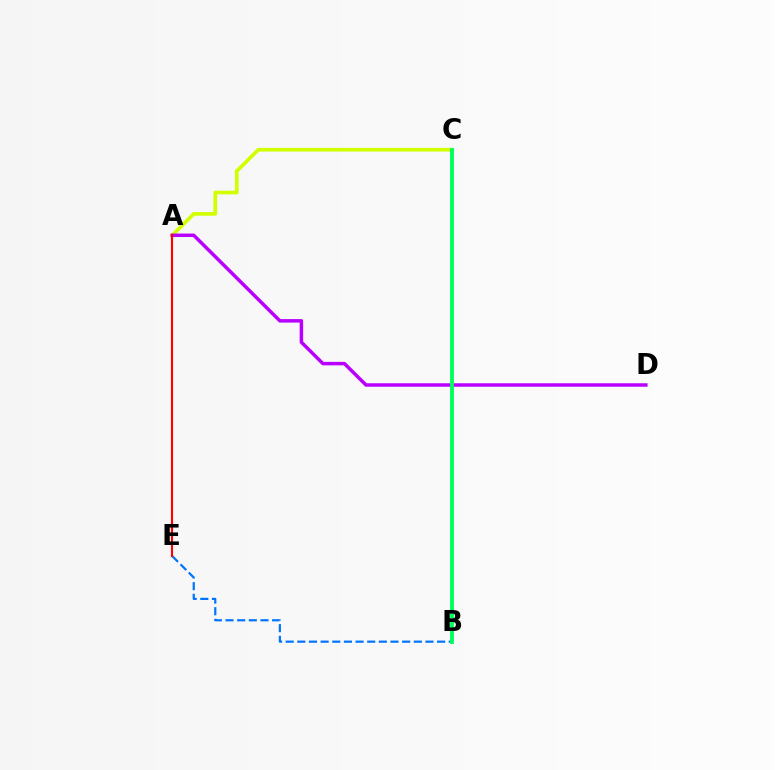{('B', 'E'): [{'color': '#0074ff', 'line_style': 'dashed', 'thickness': 1.58}], ('A', 'C'): [{'color': '#d1ff00', 'line_style': 'solid', 'thickness': 2.64}], ('A', 'D'): [{'color': '#b900ff', 'line_style': 'solid', 'thickness': 2.51}], ('B', 'C'): [{'color': '#00ff5c', 'line_style': 'solid', 'thickness': 2.77}], ('A', 'E'): [{'color': '#ff0000', 'line_style': 'solid', 'thickness': 1.52}]}